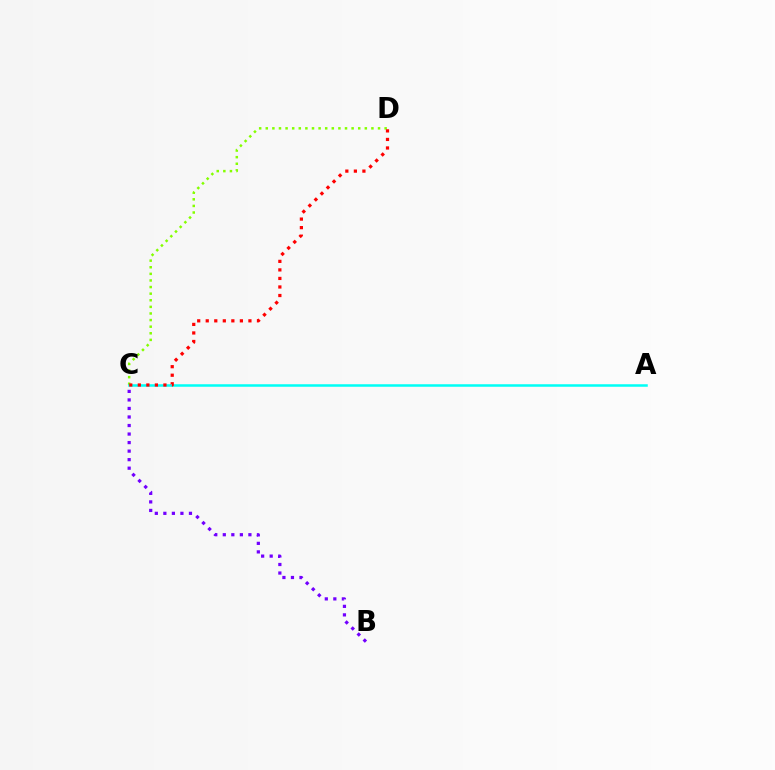{('C', 'D'): [{'color': '#84ff00', 'line_style': 'dotted', 'thickness': 1.79}, {'color': '#ff0000', 'line_style': 'dotted', 'thickness': 2.32}], ('B', 'C'): [{'color': '#7200ff', 'line_style': 'dotted', 'thickness': 2.32}], ('A', 'C'): [{'color': '#00fff6', 'line_style': 'solid', 'thickness': 1.81}]}